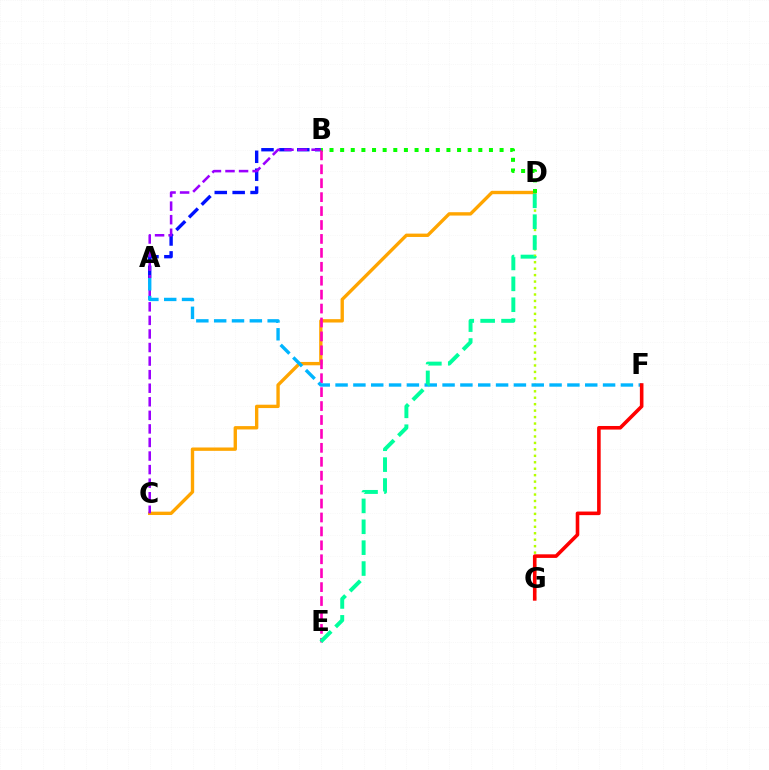{('A', 'B'): [{'color': '#0010ff', 'line_style': 'dashed', 'thickness': 2.43}], ('C', 'D'): [{'color': '#ffa500', 'line_style': 'solid', 'thickness': 2.42}], ('B', 'C'): [{'color': '#9b00ff', 'line_style': 'dashed', 'thickness': 1.84}], ('D', 'G'): [{'color': '#b3ff00', 'line_style': 'dotted', 'thickness': 1.75}], ('B', 'D'): [{'color': '#08ff00', 'line_style': 'dotted', 'thickness': 2.89}], ('B', 'E'): [{'color': '#ff00bd', 'line_style': 'dashed', 'thickness': 1.89}], ('A', 'F'): [{'color': '#00b5ff', 'line_style': 'dashed', 'thickness': 2.42}], ('D', 'E'): [{'color': '#00ff9d', 'line_style': 'dashed', 'thickness': 2.84}], ('F', 'G'): [{'color': '#ff0000', 'line_style': 'solid', 'thickness': 2.58}]}